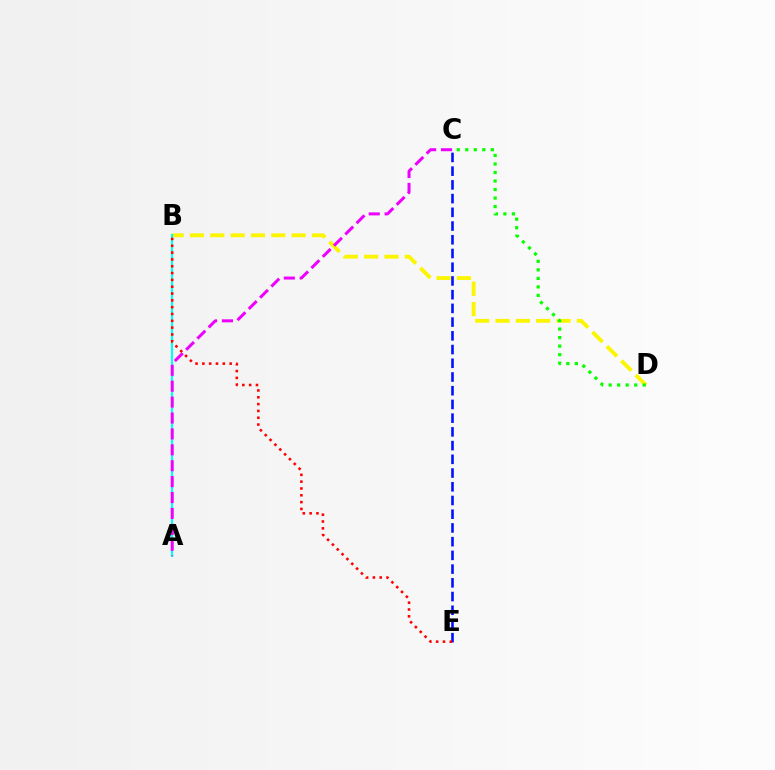{('B', 'D'): [{'color': '#fcf500', 'line_style': 'dashed', 'thickness': 2.76}], ('A', 'B'): [{'color': '#00fff6', 'line_style': 'solid', 'thickness': 1.52}], ('C', 'E'): [{'color': '#0010ff', 'line_style': 'dashed', 'thickness': 1.86}], ('A', 'C'): [{'color': '#ee00ff', 'line_style': 'dashed', 'thickness': 2.16}], ('C', 'D'): [{'color': '#08ff00', 'line_style': 'dotted', 'thickness': 2.32}], ('B', 'E'): [{'color': '#ff0000', 'line_style': 'dotted', 'thickness': 1.85}]}